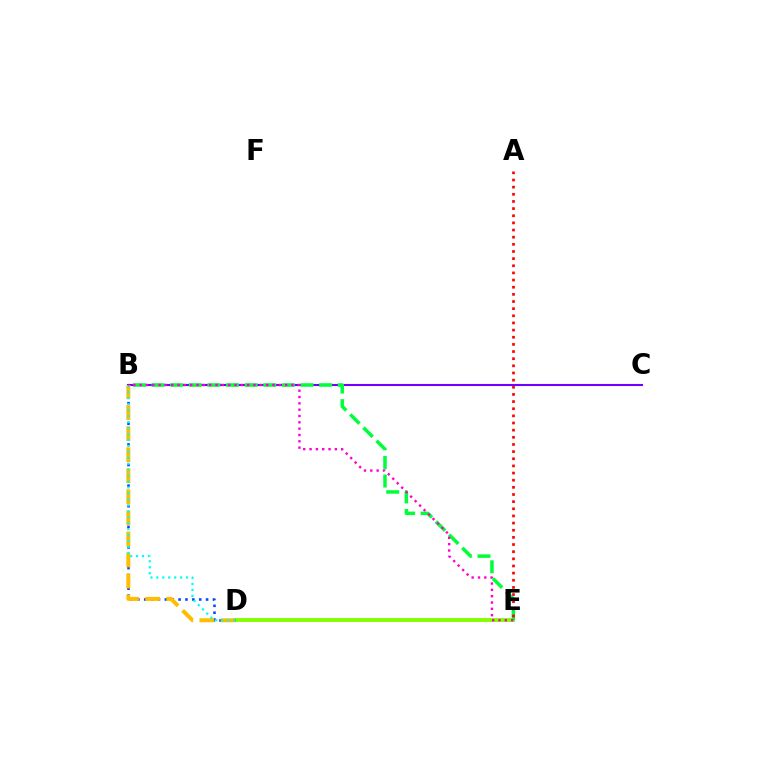{('B', 'C'): [{'color': '#7200ff', 'line_style': 'solid', 'thickness': 1.51}], ('D', 'E'): [{'color': '#84ff00', 'line_style': 'solid', 'thickness': 2.82}], ('B', 'E'): [{'color': '#00ff39', 'line_style': 'dashed', 'thickness': 2.53}, {'color': '#ff00cf', 'line_style': 'dotted', 'thickness': 1.72}], ('B', 'D'): [{'color': '#004bff', 'line_style': 'dotted', 'thickness': 1.87}, {'color': '#ffbd00', 'line_style': 'dashed', 'thickness': 2.86}, {'color': '#00fff6', 'line_style': 'dotted', 'thickness': 1.62}], ('A', 'E'): [{'color': '#ff0000', 'line_style': 'dotted', 'thickness': 1.94}]}